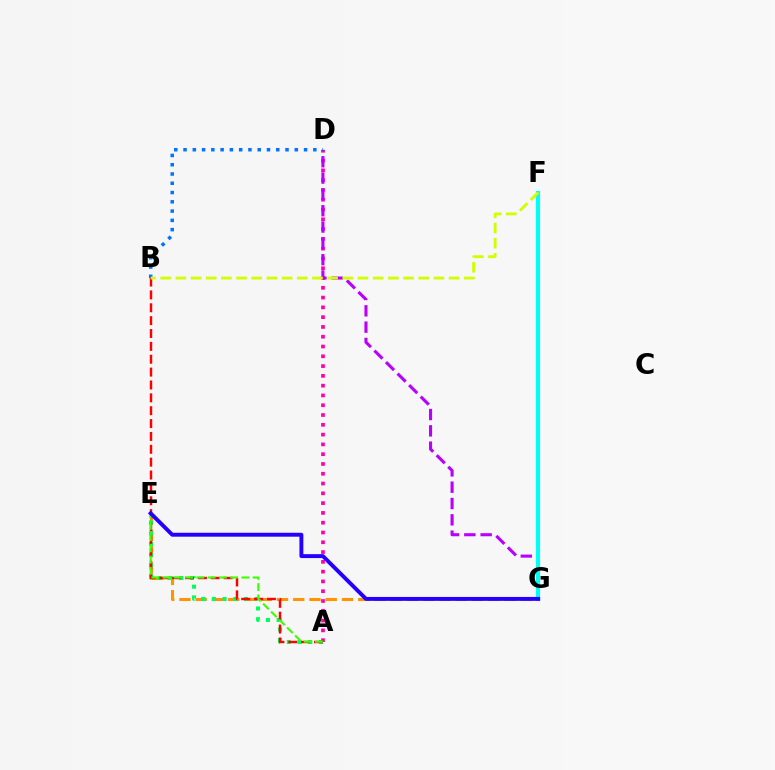{('E', 'G'): [{'color': '#ff9400', 'line_style': 'dashed', 'thickness': 2.21}, {'color': '#2500ff', 'line_style': 'solid', 'thickness': 2.82}], ('A', 'E'): [{'color': '#00ff5c', 'line_style': 'dotted', 'thickness': 2.91}, {'color': '#3dff00', 'line_style': 'dashed', 'thickness': 1.53}], ('A', 'D'): [{'color': '#ff00ac', 'line_style': 'dotted', 'thickness': 2.66}], ('D', 'G'): [{'color': '#b900ff', 'line_style': 'dashed', 'thickness': 2.22}], ('B', 'D'): [{'color': '#0074ff', 'line_style': 'dotted', 'thickness': 2.52}], ('A', 'B'): [{'color': '#ff0000', 'line_style': 'dashed', 'thickness': 1.75}], ('F', 'G'): [{'color': '#00fff6', 'line_style': 'solid', 'thickness': 2.99}], ('B', 'F'): [{'color': '#d1ff00', 'line_style': 'dashed', 'thickness': 2.06}]}